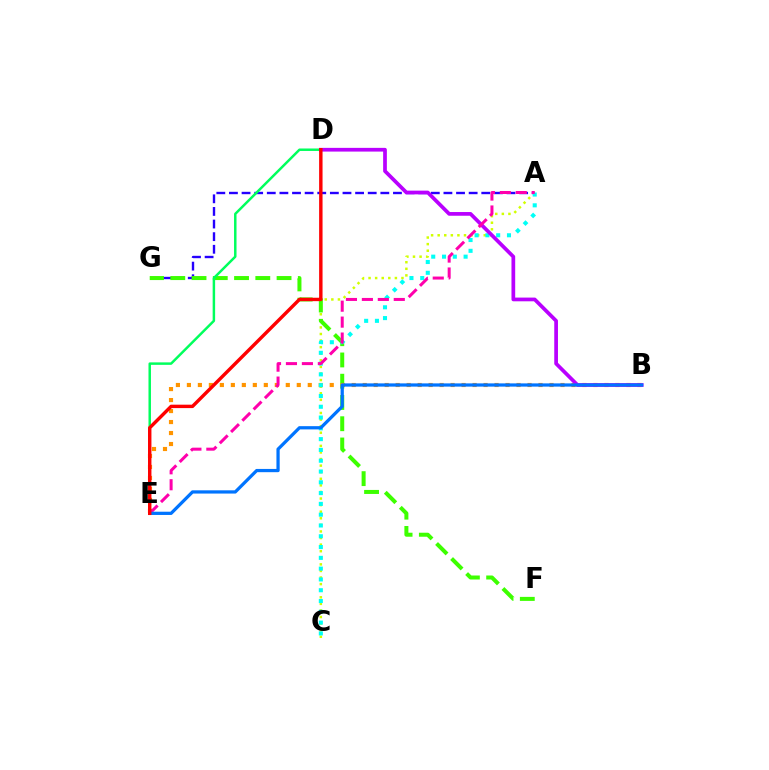{('A', 'G'): [{'color': '#2500ff', 'line_style': 'dashed', 'thickness': 1.71}], ('A', 'C'): [{'color': '#d1ff00', 'line_style': 'dotted', 'thickness': 1.79}, {'color': '#00fff6', 'line_style': 'dotted', 'thickness': 2.93}], ('F', 'G'): [{'color': '#3dff00', 'line_style': 'dashed', 'thickness': 2.89}], ('B', 'E'): [{'color': '#ff9400', 'line_style': 'dotted', 'thickness': 2.99}, {'color': '#0074ff', 'line_style': 'solid', 'thickness': 2.34}], ('D', 'E'): [{'color': '#00ff5c', 'line_style': 'solid', 'thickness': 1.78}, {'color': '#ff0000', 'line_style': 'solid', 'thickness': 2.46}], ('B', 'D'): [{'color': '#b900ff', 'line_style': 'solid', 'thickness': 2.68}], ('A', 'E'): [{'color': '#ff00ac', 'line_style': 'dashed', 'thickness': 2.17}]}